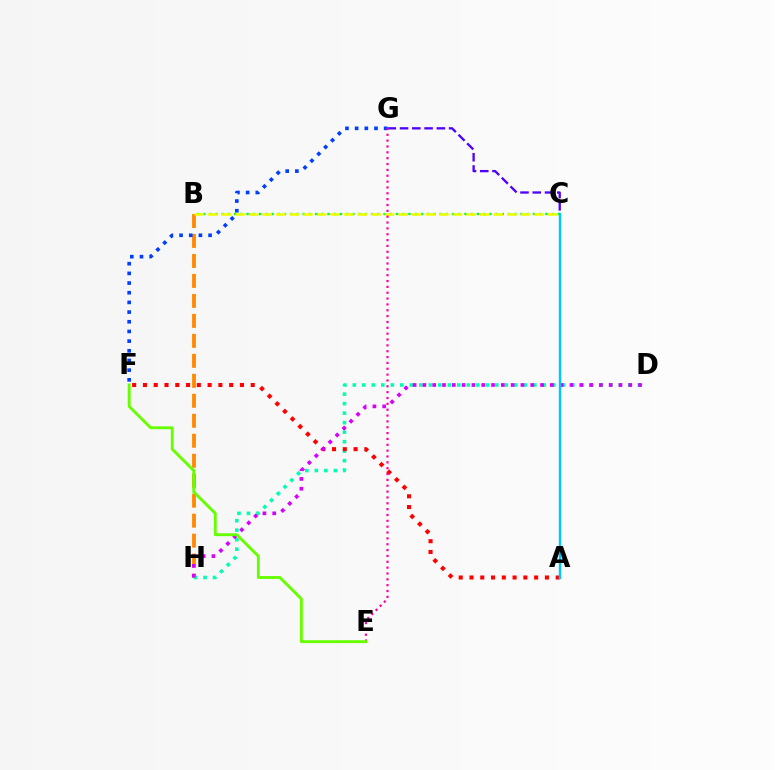{('C', 'G'): [{'color': '#4f00ff', 'line_style': 'dashed', 'thickness': 1.67}], ('B', 'H'): [{'color': '#ff8800', 'line_style': 'dashed', 'thickness': 2.71}], ('B', 'C'): [{'color': '#00ff27', 'line_style': 'dotted', 'thickness': 1.69}, {'color': '#eeff00', 'line_style': 'dashed', 'thickness': 1.85}], ('D', 'H'): [{'color': '#00ffaf', 'line_style': 'dotted', 'thickness': 2.58}, {'color': '#d600ff', 'line_style': 'dotted', 'thickness': 2.66}], ('A', 'F'): [{'color': '#ff0000', 'line_style': 'dotted', 'thickness': 2.93}], ('F', 'G'): [{'color': '#003fff', 'line_style': 'dotted', 'thickness': 2.63}], ('A', 'C'): [{'color': '#00c7ff', 'line_style': 'solid', 'thickness': 1.74}], ('E', 'G'): [{'color': '#ff00a0', 'line_style': 'dotted', 'thickness': 1.59}], ('E', 'F'): [{'color': '#66ff00', 'line_style': 'solid', 'thickness': 2.08}]}